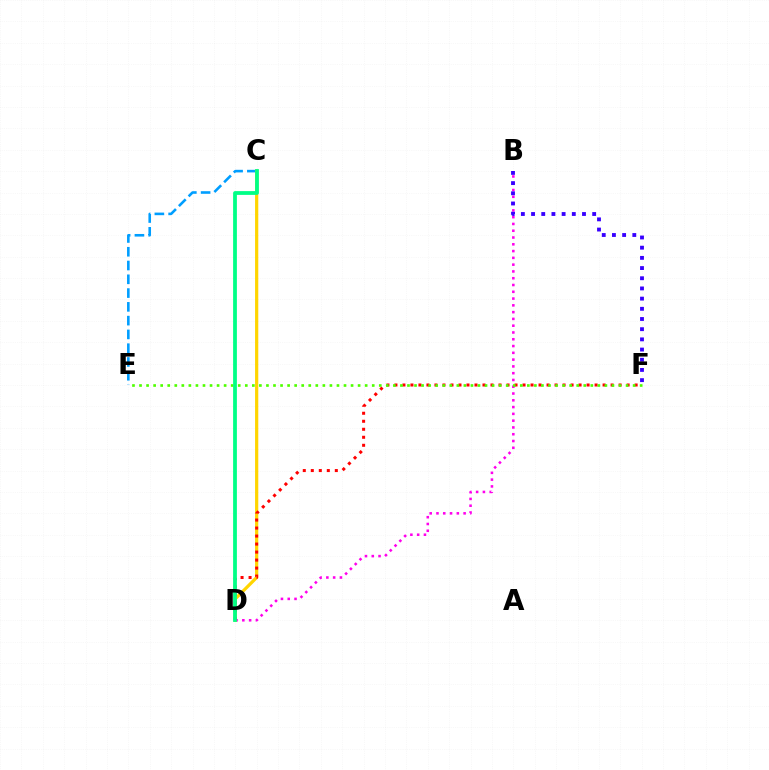{('B', 'D'): [{'color': '#ff00ed', 'line_style': 'dotted', 'thickness': 1.84}], ('C', 'E'): [{'color': '#009eff', 'line_style': 'dashed', 'thickness': 1.87}], ('C', 'D'): [{'color': '#ffd500', 'line_style': 'solid', 'thickness': 2.32}, {'color': '#00ff86', 'line_style': 'solid', 'thickness': 2.72}], ('D', 'F'): [{'color': '#ff0000', 'line_style': 'dotted', 'thickness': 2.18}], ('E', 'F'): [{'color': '#4fff00', 'line_style': 'dotted', 'thickness': 1.92}], ('B', 'F'): [{'color': '#3700ff', 'line_style': 'dotted', 'thickness': 2.77}]}